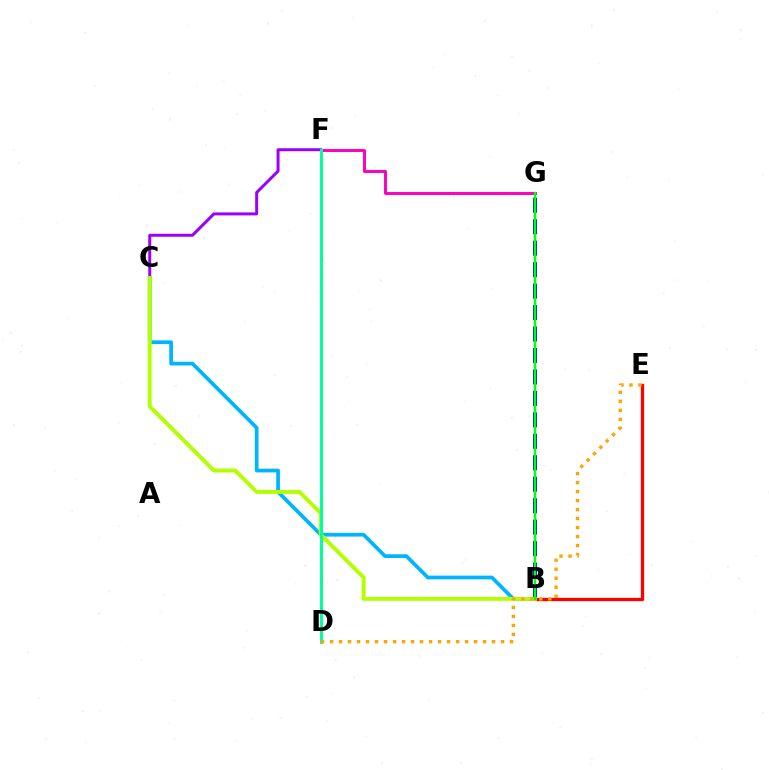{('B', 'G'): [{'color': '#0010ff', 'line_style': 'dashed', 'thickness': 2.92}, {'color': '#08ff00', 'line_style': 'solid', 'thickness': 1.78}], ('C', 'F'): [{'color': '#9b00ff', 'line_style': 'solid', 'thickness': 2.14}], ('B', 'E'): [{'color': '#ff0000', 'line_style': 'solid', 'thickness': 2.35}], ('B', 'C'): [{'color': '#00b5ff', 'line_style': 'solid', 'thickness': 2.68}, {'color': '#b3ff00', 'line_style': 'solid', 'thickness': 2.82}], ('F', 'G'): [{'color': '#ff00bd', 'line_style': 'solid', 'thickness': 2.14}], ('D', 'F'): [{'color': '#00ff9d', 'line_style': 'solid', 'thickness': 2.15}], ('D', 'E'): [{'color': '#ffa500', 'line_style': 'dotted', 'thickness': 2.45}]}